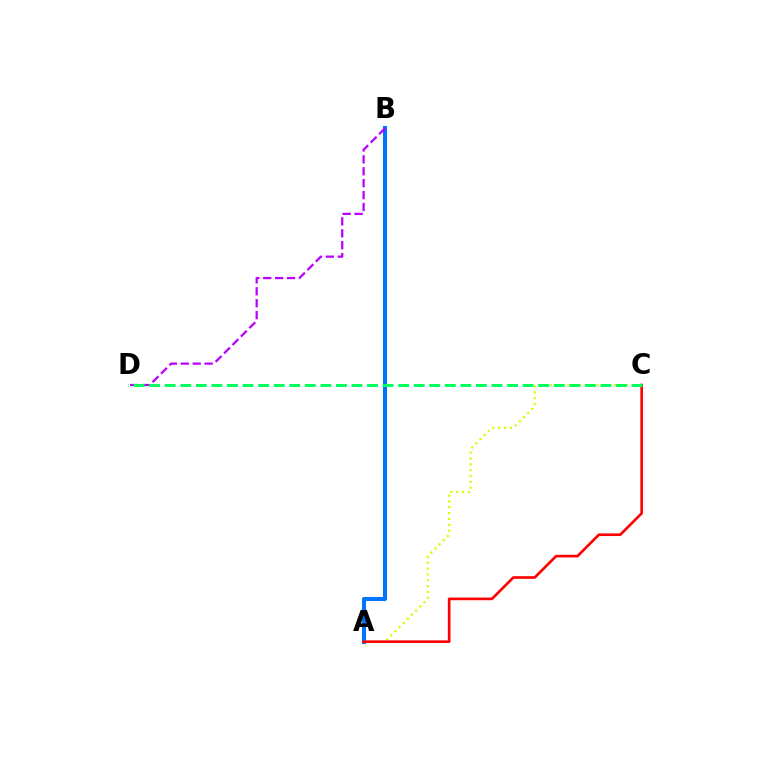{('A', 'C'): [{'color': '#d1ff00', 'line_style': 'dotted', 'thickness': 1.59}, {'color': '#ff0000', 'line_style': 'solid', 'thickness': 1.9}], ('A', 'B'): [{'color': '#0074ff', 'line_style': 'solid', 'thickness': 2.93}], ('B', 'D'): [{'color': '#b900ff', 'line_style': 'dashed', 'thickness': 1.62}], ('C', 'D'): [{'color': '#00ff5c', 'line_style': 'dashed', 'thickness': 2.11}]}